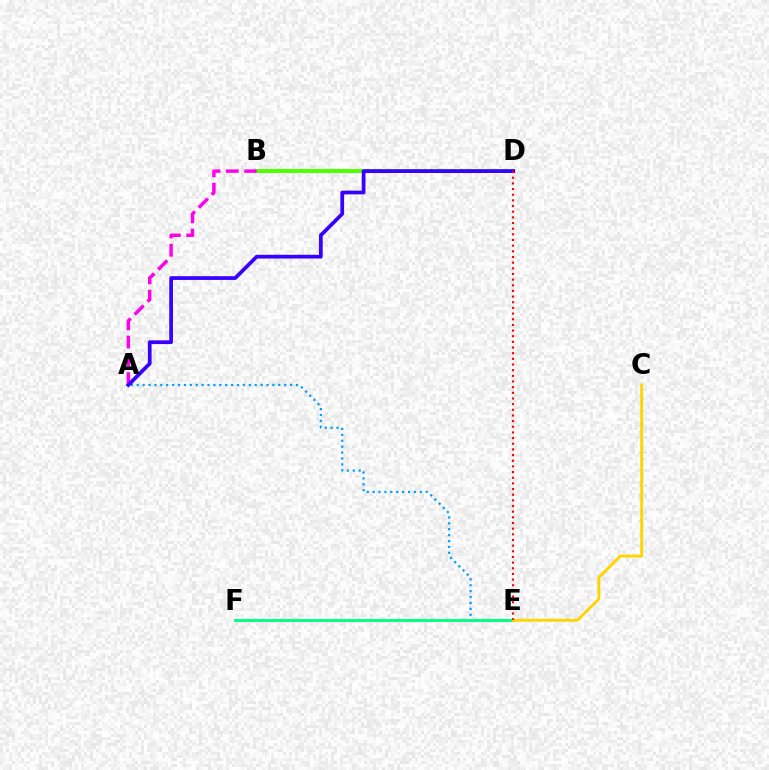{('A', 'E'): [{'color': '#009eff', 'line_style': 'dotted', 'thickness': 1.6}], ('E', 'F'): [{'color': '#00ff86', 'line_style': 'solid', 'thickness': 2.1}], ('B', 'D'): [{'color': '#4fff00', 'line_style': 'solid', 'thickness': 2.82}], ('C', 'E'): [{'color': '#ffd500', 'line_style': 'solid', 'thickness': 2.06}], ('A', 'B'): [{'color': '#ff00ed', 'line_style': 'dashed', 'thickness': 2.48}], ('A', 'D'): [{'color': '#3700ff', 'line_style': 'solid', 'thickness': 2.69}], ('D', 'E'): [{'color': '#ff0000', 'line_style': 'dotted', 'thickness': 1.54}]}